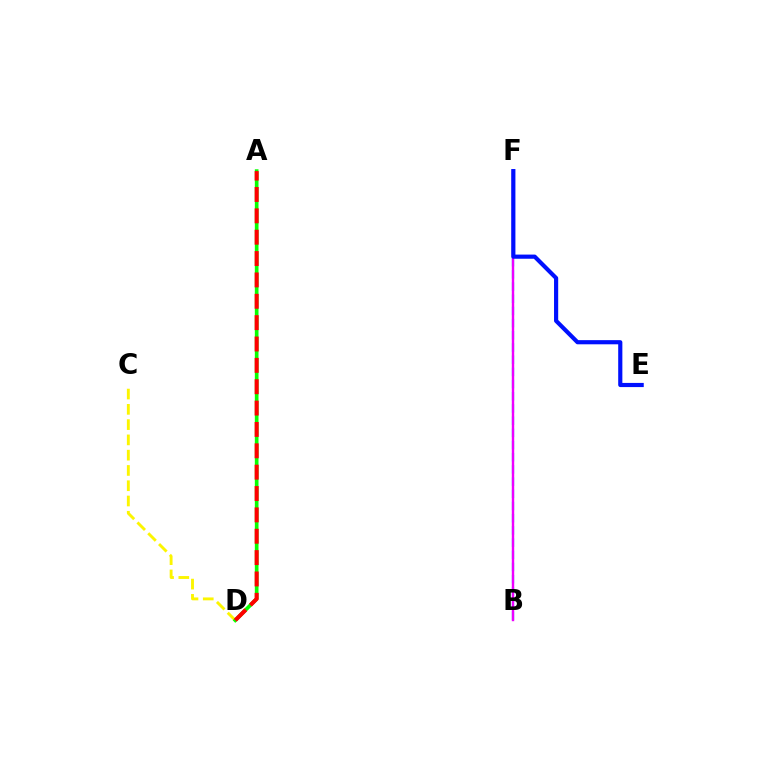{('C', 'D'): [{'color': '#fcf500', 'line_style': 'dashed', 'thickness': 2.08}], ('A', 'D'): [{'color': '#08ff00', 'line_style': 'solid', 'thickness': 2.65}, {'color': '#ff0000', 'line_style': 'dashed', 'thickness': 2.9}], ('B', 'F'): [{'color': '#00fff6', 'line_style': 'dashed', 'thickness': 1.66}, {'color': '#ee00ff', 'line_style': 'solid', 'thickness': 1.74}], ('E', 'F'): [{'color': '#0010ff', 'line_style': 'solid', 'thickness': 3.0}]}